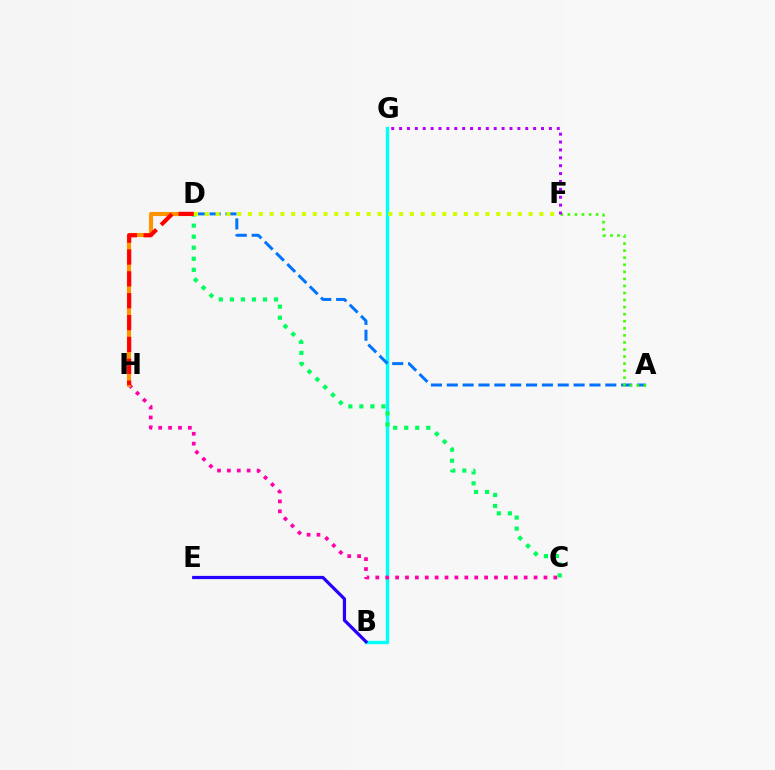{('B', 'G'): [{'color': '#00fff6', 'line_style': 'solid', 'thickness': 2.44}], ('A', 'D'): [{'color': '#0074ff', 'line_style': 'dashed', 'thickness': 2.15}], ('B', 'E'): [{'color': '#2500ff', 'line_style': 'solid', 'thickness': 2.31}], ('C', 'H'): [{'color': '#ff00ac', 'line_style': 'dotted', 'thickness': 2.69}], ('C', 'D'): [{'color': '#00ff5c', 'line_style': 'dotted', 'thickness': 3.0}], ('A', 'F'): [{'color': '#3dff00', 'line_style': 'dotted', 'thickness': 1.92}], ('D', 'H'): [{'color': '#ff9400', 'line_style': 'solid', 'thickness': 2.96}, {'color': '#ff0000', 'line_style': 'dashed', 'thickness': 2.97}], ('F', 'G'): [{'color': '#b900ff', 'line_style': 'dotted', 'thickness': 2.14}], ('D', 'F'): [{'color': '#d1ff00', 'line_style': 'dotted', 'thickness': 2.93}]}